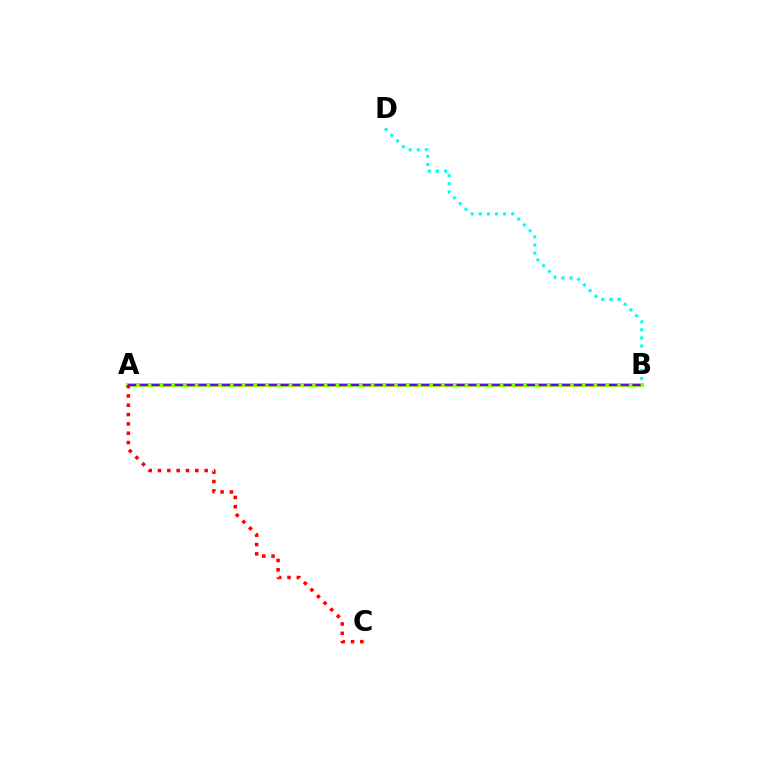{('B', 'D'): [{'color': '#00fff6', 'line_style': 'dotted', 'thickness': 2.21}], ('A', 'B'): [{'color': '#84ff00', 'line_style': 'solid', 'thickness': 2.88}, {'color': '#7200ff', 'line_style': 'dashed', 'thickness': 1.59}], ('A', 'C'): [{'color': '#ff0000', 'line_style': 'dotted', 'thickness': 2.53}]}